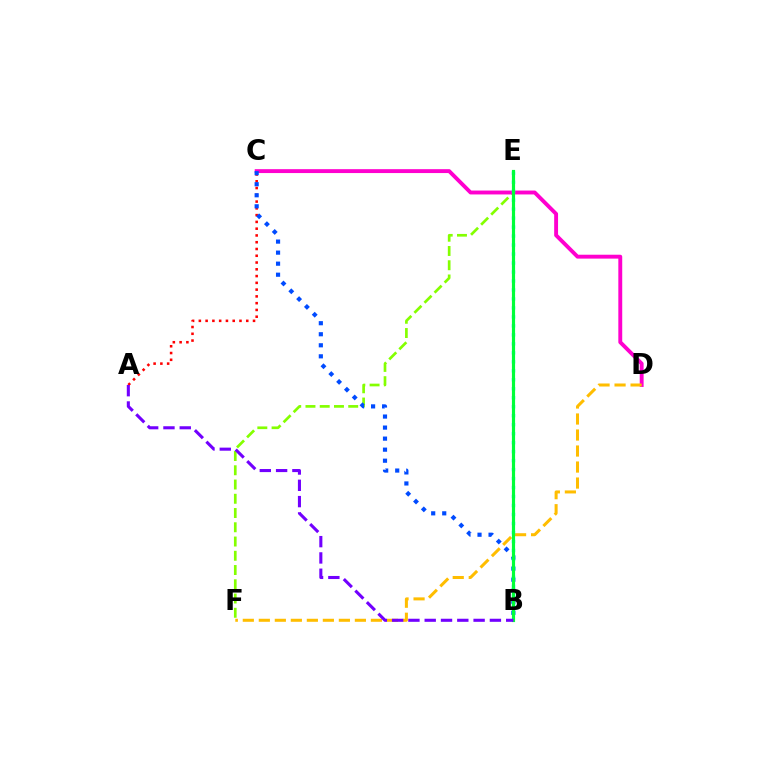{('E', 'F'): [{'color': '#84ff00', 'line_style': 'dashed', 'thickness': 1.94}], ('C', 'D'): [{'color': '#ff00cf', 'line_style': 'solid', 'thickness': 2.8}], ('A', 'C'): [{'color': '#ff0000', 'line_style': 'dotted', 'thickness': 1.84}], ('B', 'C'): [{'color': '#004bff', 'line_style': 'dotted', 'thickness': 3.0}], ('D', 'F'): [{'color': '#ffbd00', 'line_style': 'dashed', 'thickness': 2.18}], ('B', 'E'): [{'color': '#00fff6', 'line_style': 'dotted', 'thickness': 2.44}, {'color': '#00ff39', 'line_style': 'solid', 'thickness': 2.28}], ('A', 'B'): [{'color': '#7200ff', 'line_style': 'dashed', 'thickness': 2.21}]}